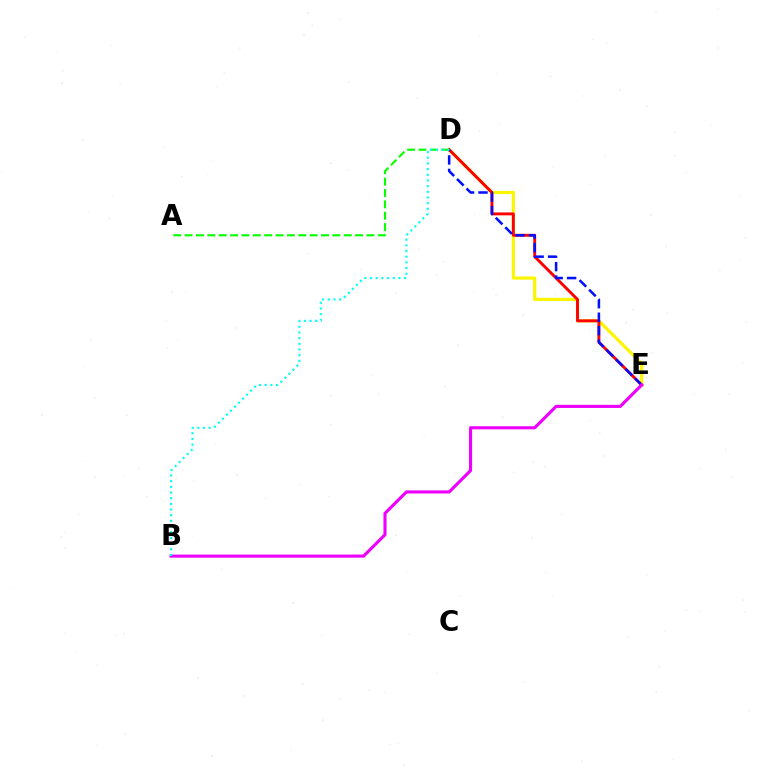{('D', 'E'): [{'color': '#fcf500', 'line_style': 'solid', 'thickness': 2.28}, {'color': '#ff0000', 'line_style': 'solid', 'thickness': 2.1}, {'color': '#0010ff', 'line_style': 'dashed', 'thickness': 1.83}], ('A', 'D'): [{'color': '#08ff00', 'line_style': 'dashed', 'thickness': 1.54}], ('B', 'E'): [{'color': '#ee00ff', 'line_style': 'solid', 'thickness': 2.24}], ('B', 'D'): [{'color': '#00fff6', 'line_style': 'dotted', 'thickness': 1.54}]}